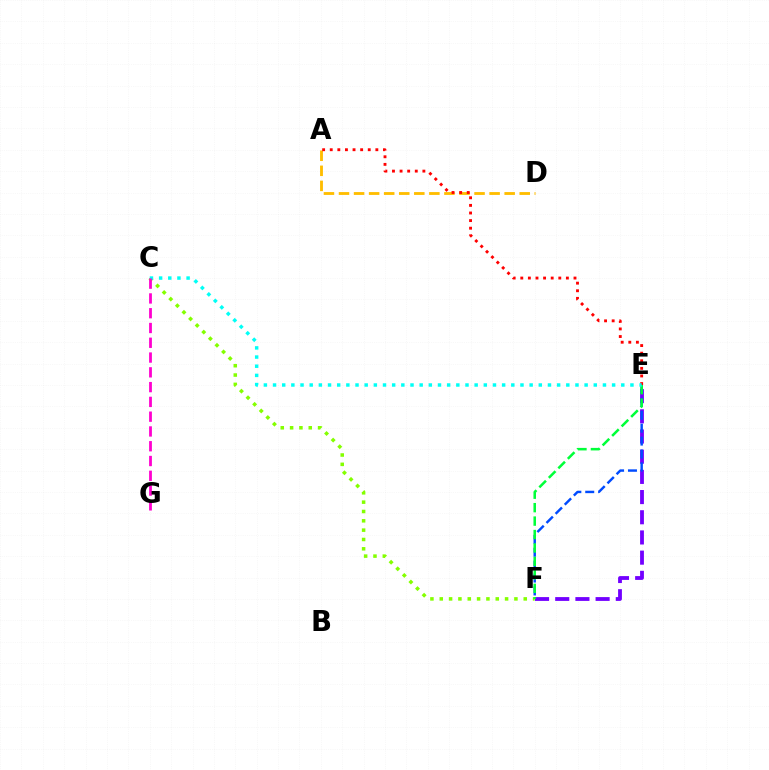{('E', 'F'): [{'color': '#7200ff', 'line_style': 'dashed', 'thickness': 2.74}, {'color': '#004bff', 'line_style': 'dashed', 'thickness': 1.75}, {'color': '#00ff39', 'line_style': 'dashed', 'thickness': 1.83}], ('A', 'D'): [{'color': '#ffbd00', 'line_style': 'dashed', 'thickness': 2.05}], ('A', 'E'): [{'color': '#ff0000', 'line_style': 'dotted', 'thickness': 2.07}], ('C', 'F'): [{'color': '#84ff00', 'line_style': 'dotted', 'thickness': 2.54}], ('C', 'E'): [{'color': '#00fff6', 'line_style': 'dotted', 'thickness': 2.49}], ('C', 'G'): [{'color': '#ff00cf', 'line_style': 'dashed', 'thickness': 2.01}]}